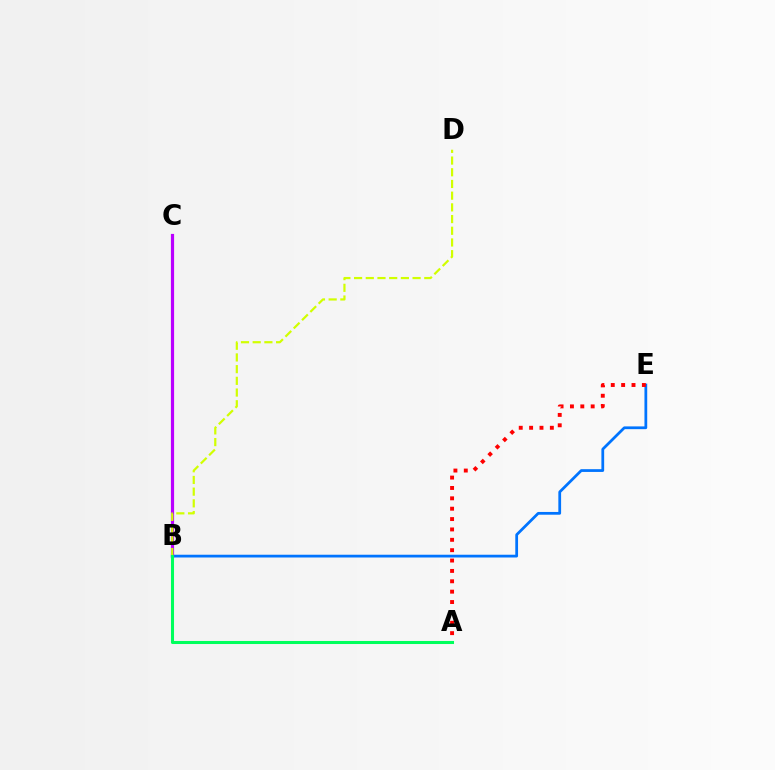{('B', 'E'): [{'color': '#0074ff', 'line_style': 'solid', 'thickness': 1.99}], ('A', 'E'): [{'color': '#ff0000', 'line_style': 'dotted', 'thickness': 2.82}], ('B', 'C'): [{'color': '#b900ff', 'line_style': 'solid', 'thickness': 2.3}], ('B', 'D'): [{'color': '#d1ff00', 'line_style': 'dashed', 'thickness': 1.59}], ('A', 'B'): [{'color': '#00ff5c', 'line_style': 'solid', 'thickness': 2.2}]}